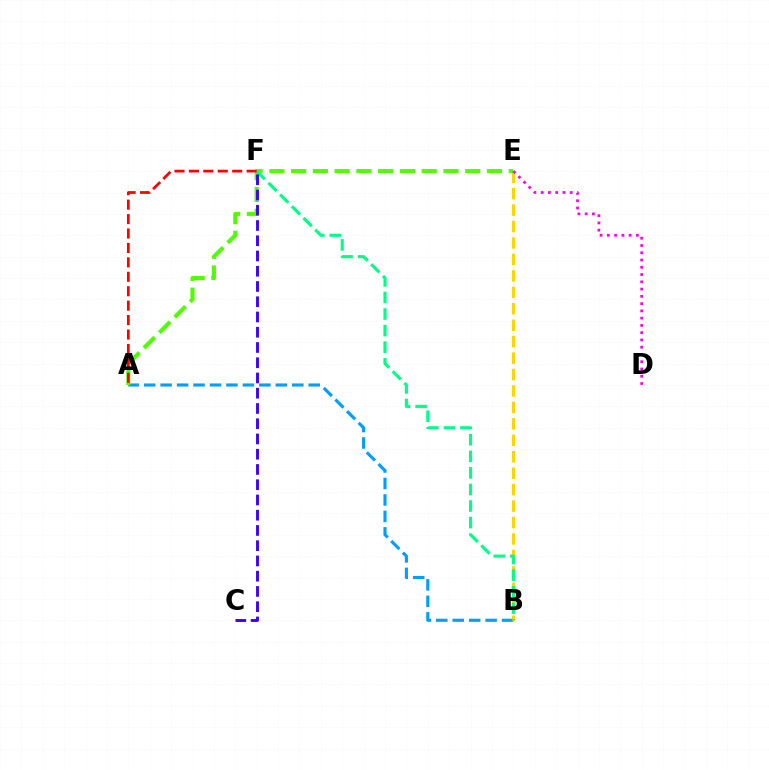{('A', 'B'): [{'color': '#009eff', 'line_style': 'dashed', 'thickness': 2.24}], ('B', 'E'): [{'color': '#ffd500', 'line_style': 'dashed', 'thickness': 2.23}], ('A', 'E'): [{'color': '#4fff00', 'line_style': 'dashed', 'thickness': 2.96}], ('B', 'F'): [{'color': '#00ff86', 'line_style': 'dashed', 'thickness': 2.25}], ('C', 'F'): [{'color': '#3700ff', 'line_style': 'dashed', 'thickness': 2.07}], ('D', 'E'): [{'color': '#ff00ed', 'line_style': 'dotted', 'thickness': 1.97}], ('A', 'F'): [{'color': '#ff0000', 'line_style': 'dashed', 'thickness': 1.96}]}